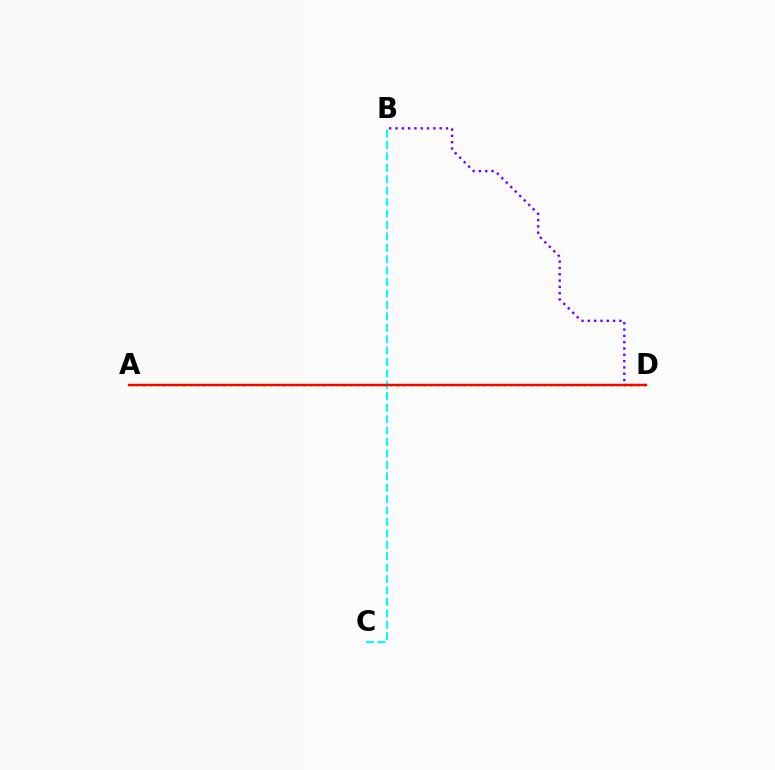{('B', 'C'): [{'color': '#00fff6', 'line_style': 'dashed', 'thickness': 1.55}], ('B', 'D'): [{'color': '#7200ff', 'line_style': 'dotted', 'thickness': 1.72}], ('A', 'D'): [{'color': '#84ff00', 'line_style': 'dotted', 'thickness': 1.81}, {'color': '#ff0000', 'line_style': 'solid', 'thickness': 1.73}]}